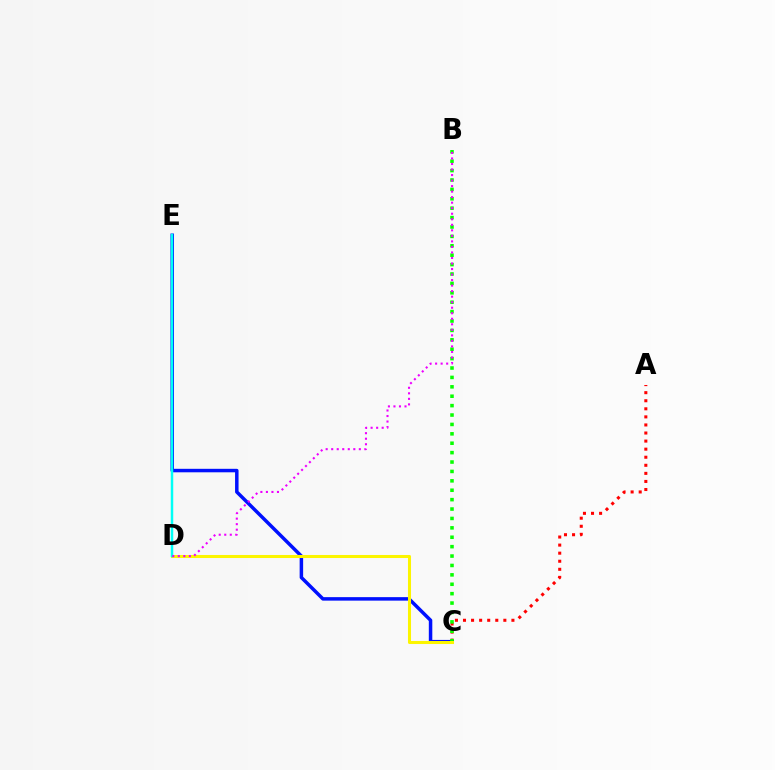{('A', 'C'): [{'color': '#ff0000', 'line_style': 'dotted', 'thickness': 2.19}], ('C', 'E'): [{'color': '#0010ff', 'line_style': 'solid', 'thickness': 2.51}], ('B', 'C'): [{'color': '#08ff00', 'line_style': 'dotted', 'thickness': 2.55}], ('C', 'D'): [{'color': '#fcf500', 'line_style': 'solid', 'thickness': 2.19}], ('D', 'E'): [{'color': '#00fff6', 'line_style': 'solid', 'thickness': 1.78}], ('B', 'D'): [{'color': '#ee00ff', 'line_style': 'dotted', 'thickness': 1.5}]}